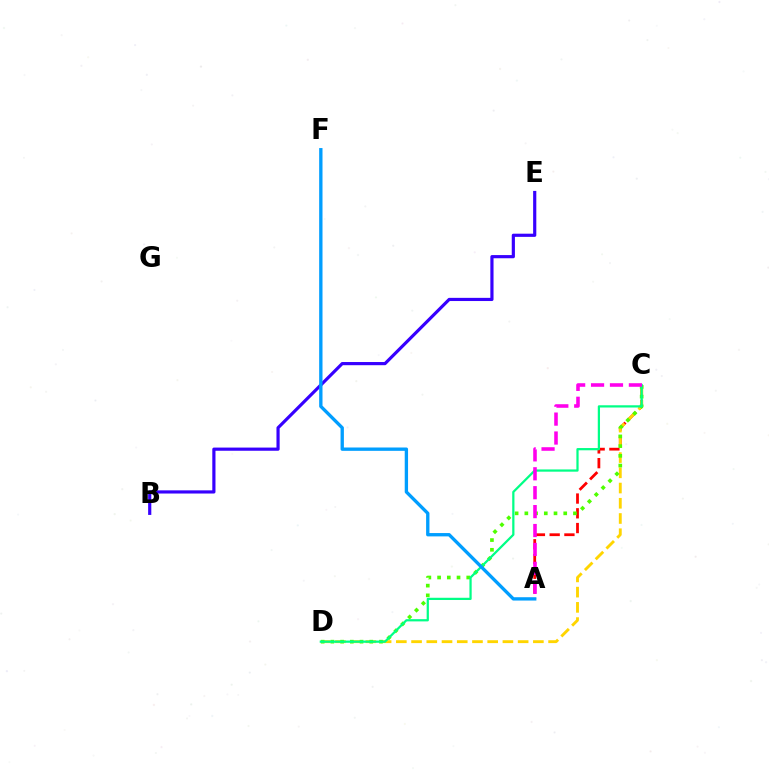{('B', 'E'): [{'color': '#3700ff', 'line_style': 'solid', 'thickness': 2.29}], ('A', 'C'): [{'color': '#ff0000', 'line_style': 'dashed', 'thickness': 2.0}, {'color': '#ff00ed', 'line_style': 'dashed', 'thickness': 2.57}], ('C', 'D'): [{'color': '#ffd500', 'line_style': 'dashed', 'thickness': 2.07}, {'color': '#4fff00', 'line_style': 'dotted', 'thickness': 2.64}, {'color': '#00ff86', 'line_style': 'solid', 'thickness': 1.61}], ('A', 'F'): [{'color': '#009eff', 'line_style': 'solid', 'thickness': 2.4}]}